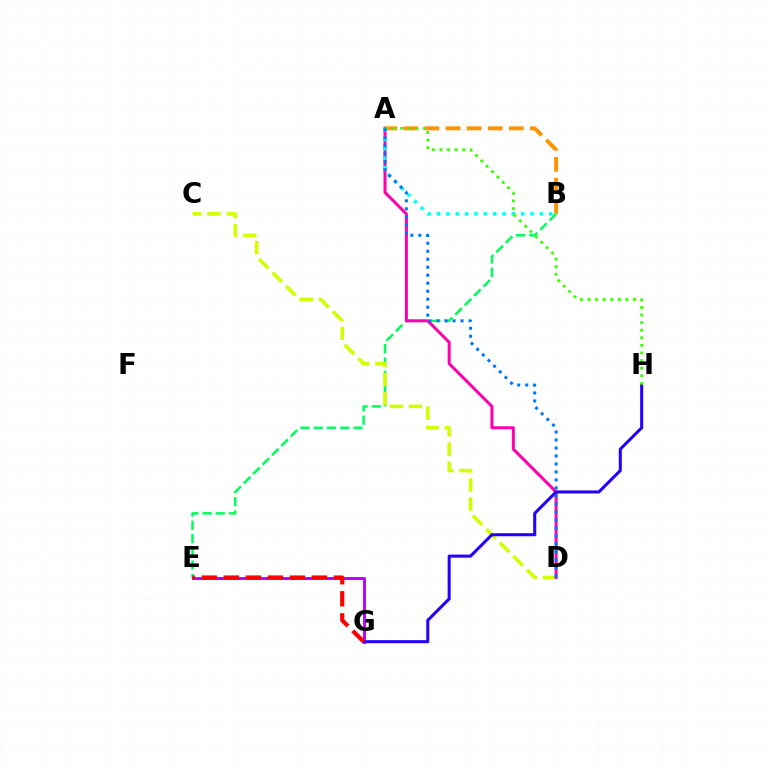{('A', 'B'): [{'color': '#ff9400', 'line_style': 'dashed', 'thickness': 2.87}, {'color': '#00fff6', 'line_style': 'dotted', 'thickness': 2.54}], ('B', 'E'): [{'color': '#00ff5c', 'line_style': 'dashed', 'thickness': 1.8}], ('E', 'G'): [{'color': '#b900ff', 'line_style': 'solid', 'thickness': 2.1}, {'color': '#ff0000', 'line_style': 'dashed', 'thickness': 2.99}], ('C', 'D'): [{'color': '#d1ff00', 'line_style': 'dashed', 'thickness': 2.6}], ('A', 'D'): [{'color': '#ff00ac', 'line_style': 'solid', 'thickness': 2.16}, {'color': '#0074ff', 'line_style': 'dotted', 'thickness': 2.17}], ('G', 'H'): [{'color': '#2500ff', 'line_style': 'solid', 'thickness': 2.19}], ('A', 'H'): [{'color': '#3dff00', 'line_style': 'dotted', 'thickness': 2.06}]}